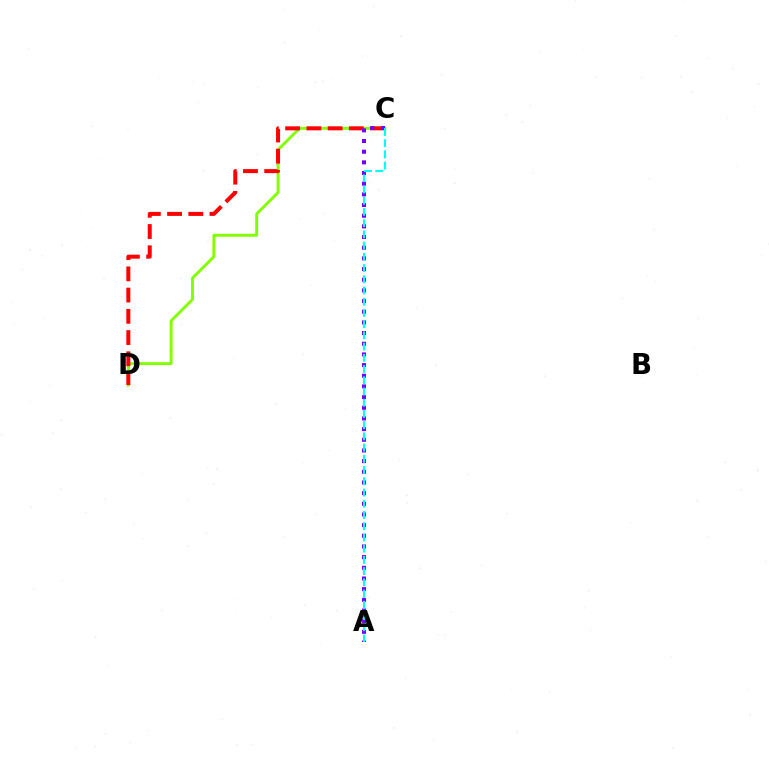{('C', 'D'): [{'color': '#84ff00', 'line_style': 'solid', 'thickness': 2.12}, {'color': '#ff0000', 'line_style': 'dashed', 'thickness': 2.88}], ('A', 'C'): [{'color': '#7200ff', 'line_style': 'dotted', 'thickness': 2.9}, {'color': '#00fff6', 'line_style': 'dashed', 'thickness': 1.52}]}